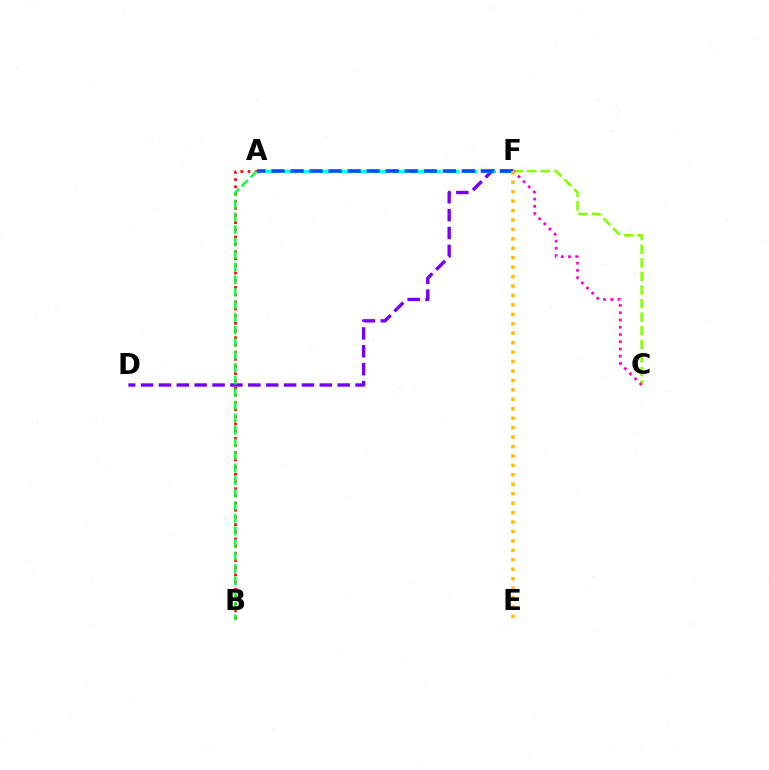{('D', 'F'): [{'color': '#7200ff', 'line_style': 'dashed', 'thickness': 2.43}], ('A', 'F'): [{'color': '#00fff6', 'line_style': 'dashed', 'thickness': 2.46}, {'color': '#004bff', 'line_style': 'dashed', 'thickness': 2.58}], ('C', 'F'): [{'color': '#84ff00', 'line_style': 'dashed', 'thickness': 1.85}, {'color': '#ff00cf', 'line_style': 'dotted', 'thickness': 1.97}], ('A', 'B'): [{'color': '#ff0000', 'line_style': 'dotted', 'thickness': 1.95}, {'color': '#00ff39', 'line_style': 'dashed', 'thickness': 1.71}], ('E', 'F'): [{'color': '#ffbd00', 'line_style': 'dotted', 'thickness': 2.56}]}